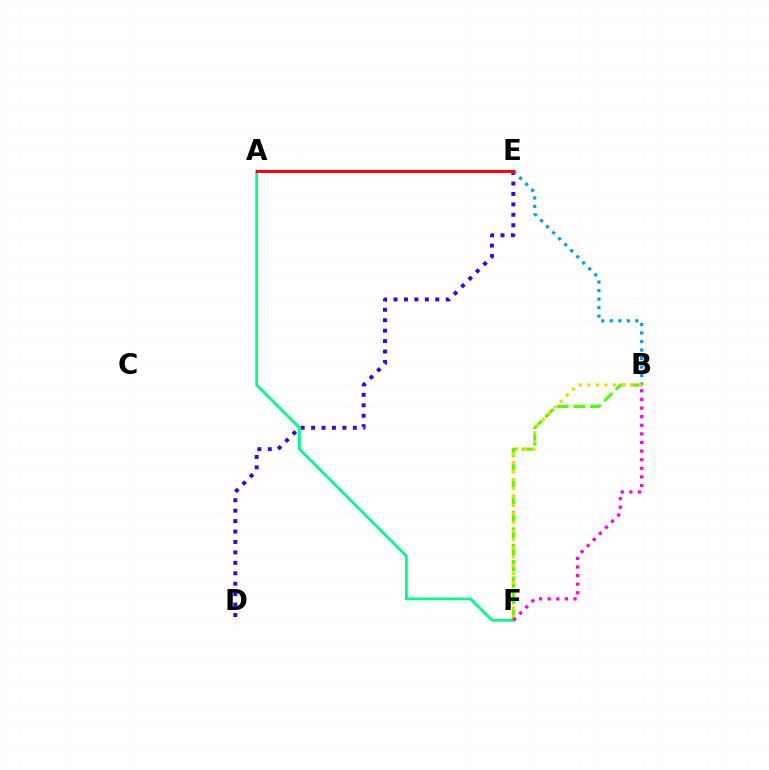{('B', 'F'): [{'color': '#4fff00', 'line_style': 'dashed', 'thickness': 2.22}, {'color': '#ffd500', 'line_style': 'dotted', 'thickness': 2.32}, {'color': '#ff00ed', 'line_style': 'dotted', 'thickness': 2.34}], ('D', 'E'): [{'color': '#3700ff', 'line_style': 'dotted', 'thickness': 2.83}], ('B', 'E'): [{'color': '#009eff', 'line_style': 'dotted', 'thickness': 2.31}], ('A', 'F'): [{'color': '#00ff86', 'line_style': 'solid', 'thickness': 2.02}], ('A', 'E'): [{'color': '#ff0000', 'line_style': 'solid', 'thickness': 2.24}]}